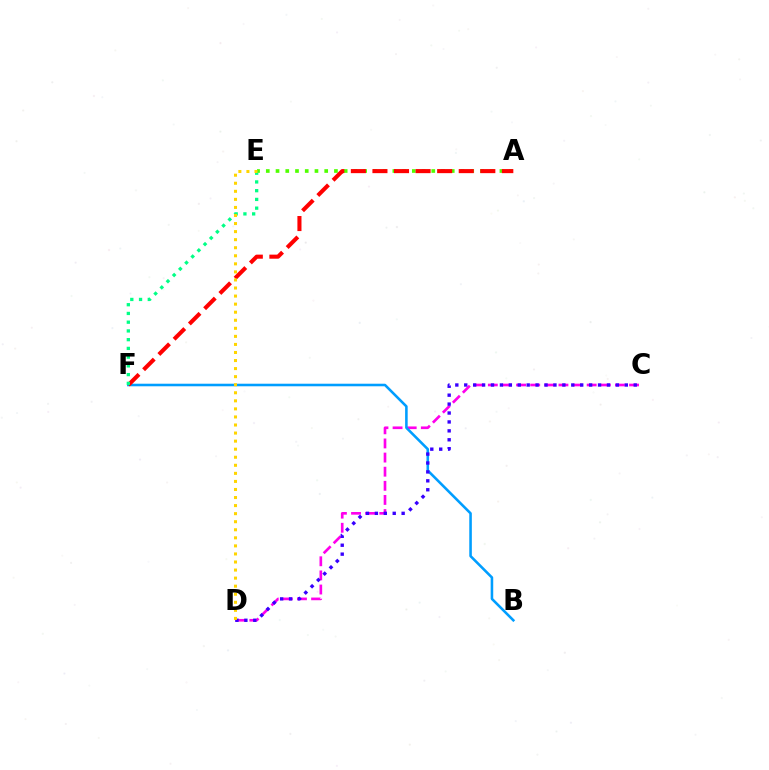{('C', 'D'): [{'color': '#ff00ed', 'line_style': 'dashed', 'thickness': 1.92}, {'color': '#3700ff', 'line_style': 'dotted', 'thickness': 2.42}], ('A', 'E'): [{'color': '#4fff00', 'line_style': 'dotted', 'thickness': 2.64}], ('B', 'F'): [{'color': '#009eff', 'line_style': 'solid', 'thickness': 1.85}], ('A', 'F'): [{'color': '#ff0000', 'line_style': 'dashed', 'thickness': 2.93}], ('E', 'F'): [{'color': '#00ff86', 'line_style': 'dotted', 'thickness': 2.37}], ('D', 'E'): [{'color': '#ffd500', 'line_style': 'dotted', 'thickness': 2.19}]}